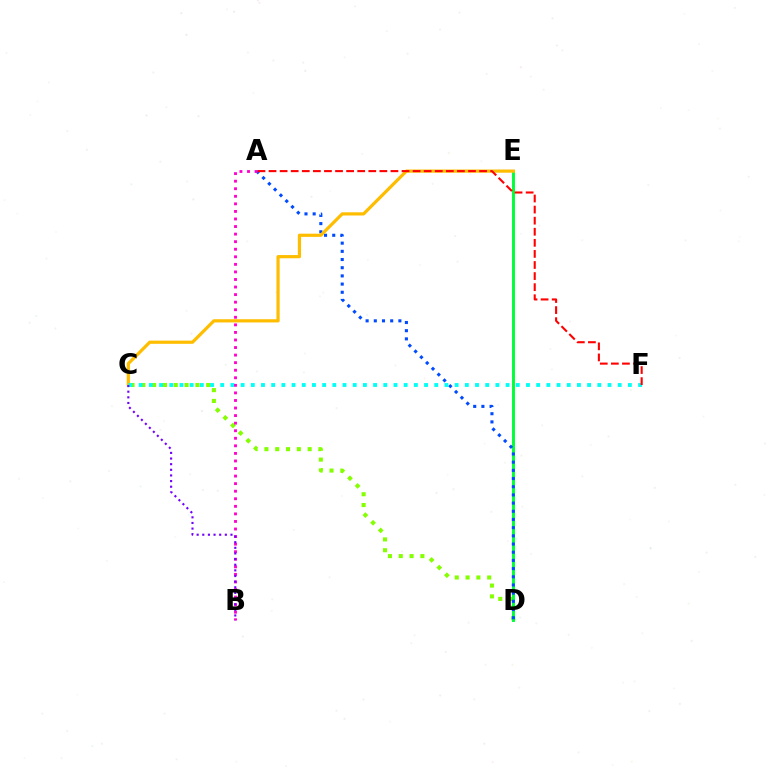{('C', 'D'): [{'color': '#84ff00', 'line_style': 'dotted', 'thickness': 2.94}], ('D', 'E'): [{'color': '#00ff39', 'line_style': 'solid', 'thickness': 2.12}], ('A', 'D'): [{'color': '#004bff', 'line_style': 'dotted', 'thickness': 2.22}], ('C', 'E'): [{'color': '#ffbd00', 'line_style': 'solid', 'thickness': 2.31}], ('C', 'F'): [{'color': '#00fff6', 'line_style': 'dotted', 'thickness': 2.77}], ('A', 'F'): [{'color': '#ff0000', 'line_style': 'dashed', 'thickness': 1.51}], ('A', 'B'): [{'color': '#ff00cf', 'line_style': 'dotted', 'thickness': 2.05}], ('B', 'C'): [{'color': '#7200ff', 'line_style': 'dotted', 'thickness': 1.53}]}